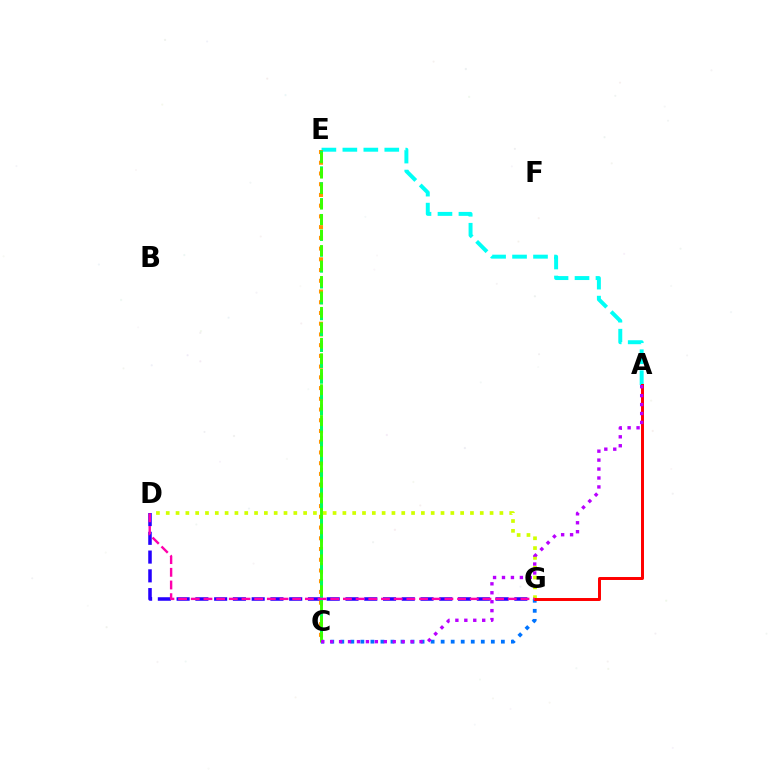{('D', 'G'): [{'color': '#2500ff', 'line_style': 'dashed', 'thickness': 2.55}, {'color': '#d1ff00', 'line_style': 'dotted', 'thickness': 2.67}, {'color': '#ff00ac', 'line_style': 'dashed', 'thickness': 1.72}], ('A', 'E'): [{'color': '#00fff6', 'line_style': 'dashed', 'thickness': 2.85}], ('C', 'G'): [{'color': '#0074ff', 'line_style': 'dotted', 'thickness': 2.73}], ('C', 'E'): [{'color': '#ff9400', 'line_style': 'dotted', 'thickness': 2.92}, {'color': '#00ff5c', 'line_style': 'dashed', 'thickness': 2.16}, {'color': '#3dff00', 'line_style': 'dashed', 'thickness': 2.1}], ('A', 'G'): [{'color': '#ff0000', 'line_style': 'solid', 'thickness': 2.14}], ('A', 'C'): [{'color': '#b900ff', 'line_style': 'dotted', 'thickness': 2.43}]}